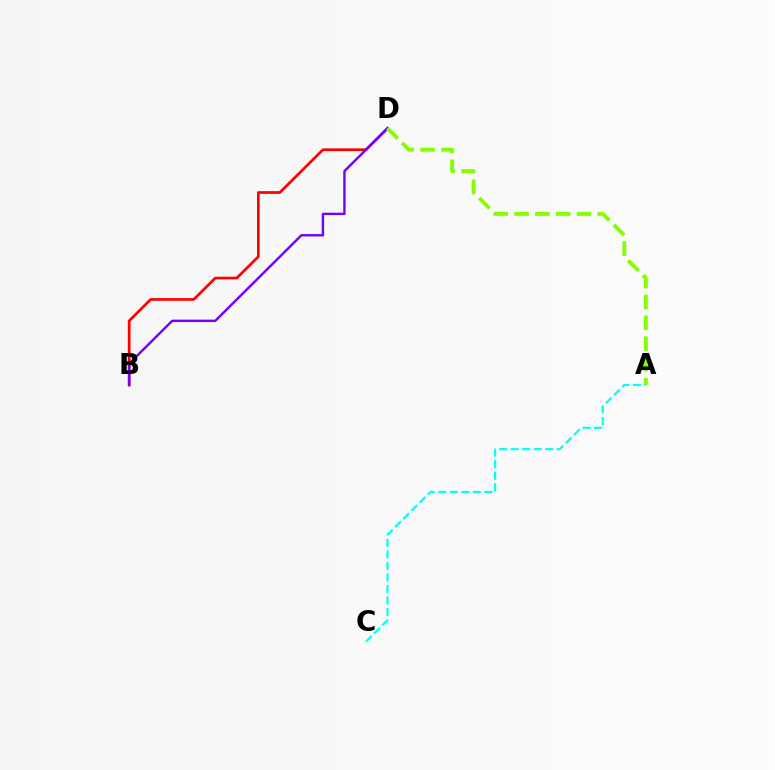{('B', 'D'): [{'color': '#ff0000', 'line_style': 'solid', 'thickness': 1.95}, {'color': '#7200ff', 'line_style': 'solid', 'thickness': 1.73}], ('A', 'D'): [{'color': '#84ff00', 'line_style': 'dashed', 'thickness': 2.83}], ('A', 'C'): [{'color': '#00fff6', 'line_style': 'dashed', 'thickness': 1.56}]}